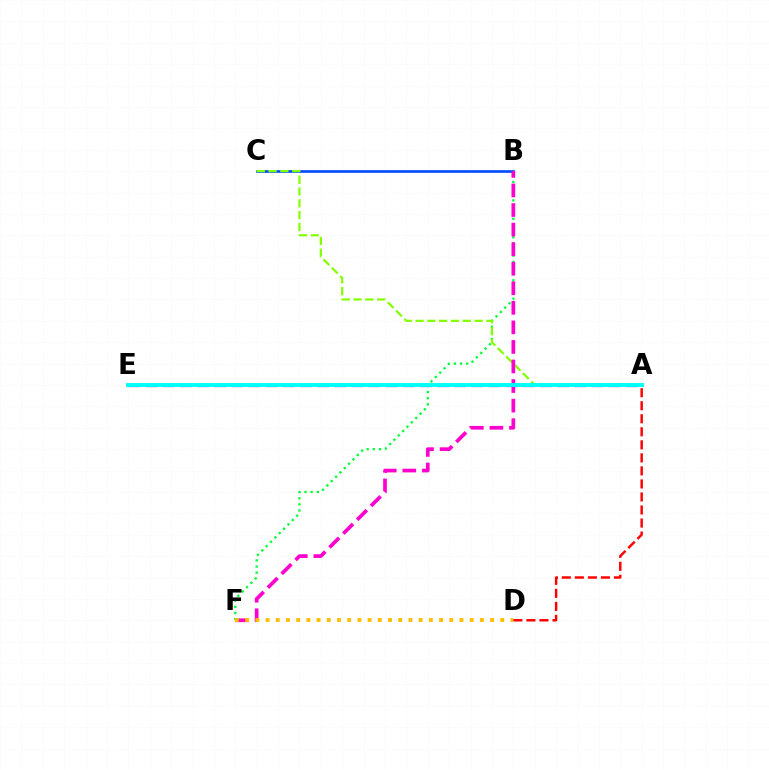{('B', 'C'): [{'color': '#004bff', 'line_style': 'solid', 'thickness': 1.91}], ('B', 'F'): [{'color': '#00ff39', 'line_style': 'dotted', 'thickness': 1.67}, {'color': '#ff00cf', 'line_style': 'dashed', 'thickness': 2.66}], ('A', 'C'): [{'color': '#84ff00', 'line_style': 'dashed', 'thickness': 1.6}], ('A', 'E'): [{'color': '#7200ff', 'line_style': 'dashed', 'thickness': 2.33}, {'color': '#00fff6', 'line_style': 'solid', 'thickness': 2.82}], ('A', 'D'): [{'color': '#ff0000', 'line_style': 'dashed', 'thickness': 1.77}], ('D', 'F'): [{'color': '#ffbd00', 'line_style': 'dotted', 'thickness': 2.77}]}